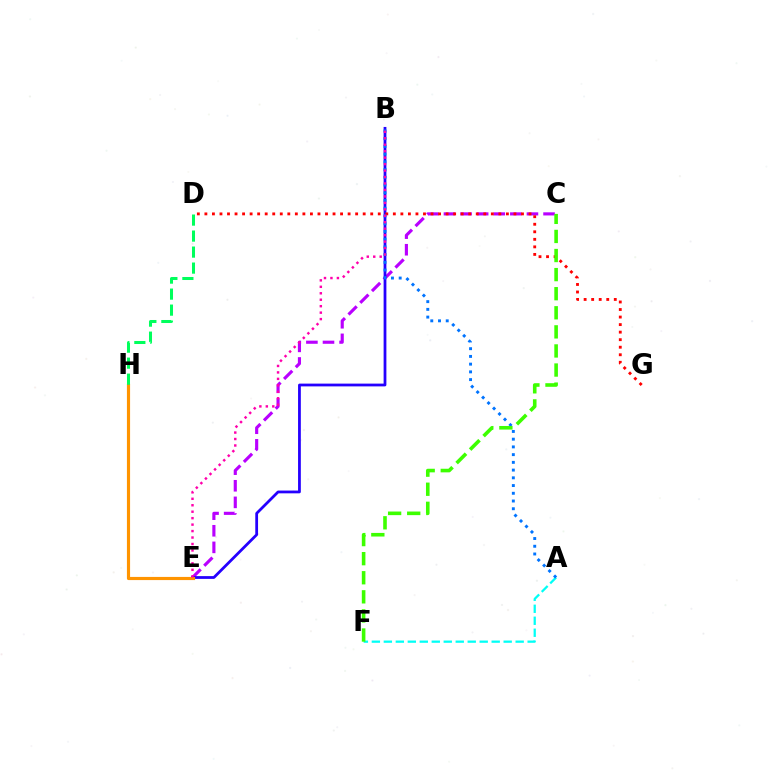{('C', 'E'): [{'color': '#b900ff', 'line_style': 'dashed', 'thickness': 2.25}], ('E', 'H'): [{'color': '#d1ff00', 'line_style': 'dashed', 'thickness': 1.88}, {'color': '#ff9400', 'line_style': 'solid', 'thickness': 2.27}], ('B', 'E'): [{'color': '#2500ff', 'line_style': 'solid', 'thickness': 2.0}, {'color': '#ff00ac', 'line_style': 'dotted', 'thickness': 1.75}], ('A', 'F'): [{'color': '#00fff6', 'line_style': 'dashed', 'thickness': 1.63}], ('D', 'G'): [{'color': '#ff0000', 'line_style': 'dotted', 'thickness': 2.05}], ('A', 'B'): [{'color': '#0074ff', 'line_style': 'dotted', 'thickness': 2.1}], ('C', 'F'): [{'color': '#3dff00', 'line_style': 'dashed', 'thickness': 2.59}], ('D', 'H'): [{'color': '#00ff5c', 'line_style': 'dashed', 'thickness': 2.17}]}